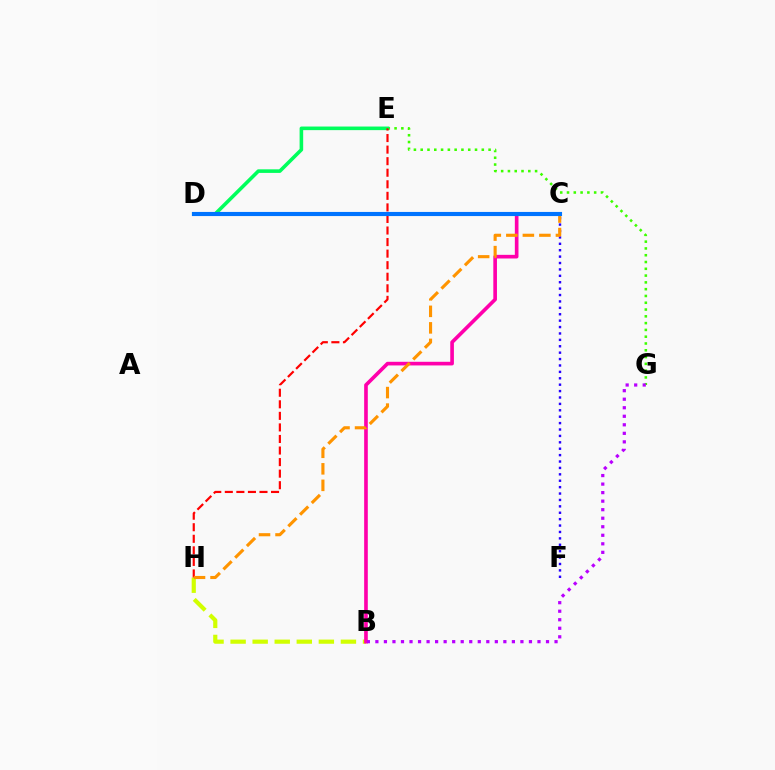{('B', 'H'): [{'color': '#d1ff00', 'line_style': 'dashed', 'thickness': 3.0}], ('B', 'C'): [{'color': '#ff00ac', 'line_style': 'solid', 'thickness': 2.62}], ('E', 'G'): [{'color': '#3dff00', 'line_style': 'dotted', 'thickness': 1.84}], ('C', 'D'): [{'color': '#00fff6', 'line_style': 'dashed', 'thickness': 2.0}, {'color': '#0074ff', 'line_style': 'solid', 'thickness': 2.97}], ('B', 'G'): [{'color': '#b900ff', 'line_style': 'dotted', 'thickness': 2.32}], ('D', 'E'): [{'color': '#00ff5c', 'line_style': 'solid', 'thickness': 2.58}], ('E', 'H'): [{'color': '#ff0000', 'line_style': 'dashed', 'thickness': 1.57}], ('C', 'F'): [{'color': '#2500ff', 'line_style': 'dotted', 'thickness': 1.74}], ('C', 'H'): [{'color': '#ff9400', 'line_style': 'dashed', 'thickness': 2.25}]}